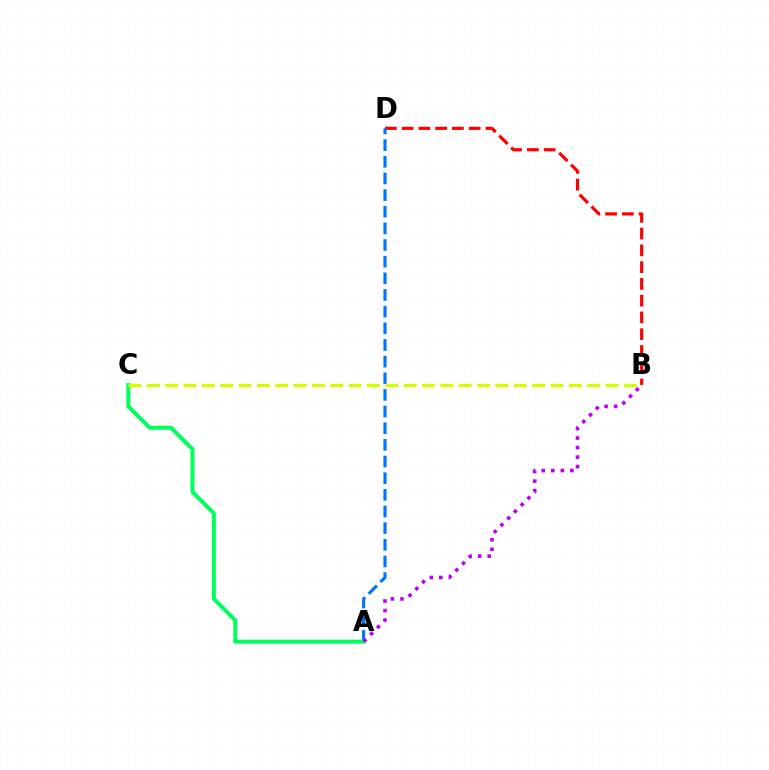{('B', 'D'): [{'color': '#ff0000', 'line_style': 'dashed', 'thickness': 2.28}], ('A', 'D'): [{'color': '#0074ff', 'line_style': 'dashed', 'thickness': 2.26}], ('A', 'C'): [{'color': '#00ff5c', 'line_style': 'solid', 'thickness': 2.87}], ('A', 'B'): [{'color': '#b900ff', 'line_style': 'dotted', 'thickness': 2.59}], ('B', 'C'): [{'color': '#d1ff00', 'line_style': 'dashed', 'thickness': 2.49}]}